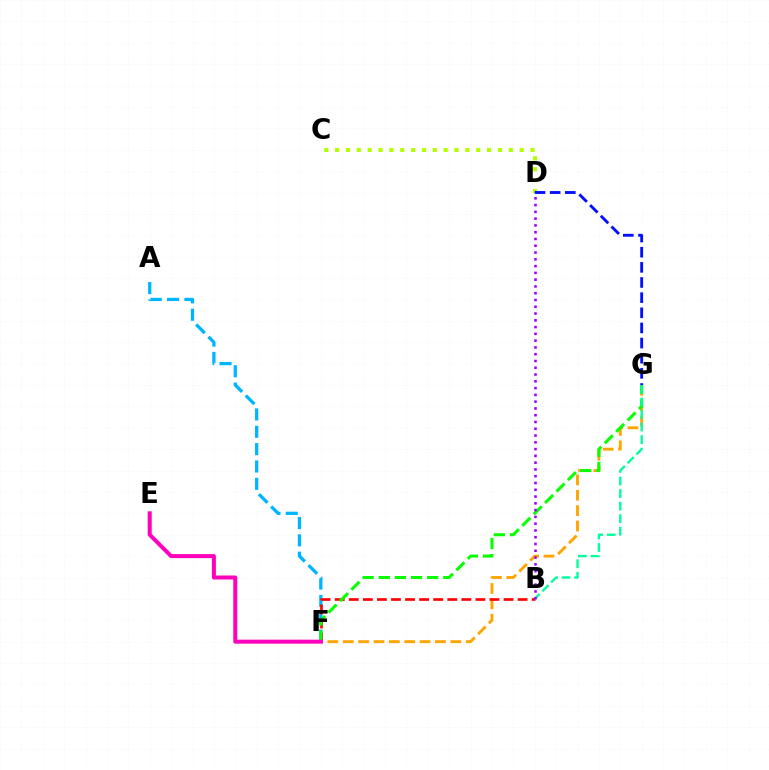{('F', 'G'): [{'color': '#ffa500', 'line_style': 'dashed', 'thickness': 2.09}, {'color': '#08ff00', 'line_style': 'dashed', 'thickness': 2.19}], ('A', 'F'): [{'color': '#00b5ff', 'line_style': 'dashed', 'thickness': 2.36}], ('B', 'F'): [{'color': '#ff0000', 'line_style': 'dashed', 'thickness': 1.91}], ('C', 'D'): [{'color': '#b3ff00', 'line_style': 'dotted', 'thickness': 2.95}], ('B', 'G'): [{'color': '#00ff9d', 'line_style': 'dashed', 'thickness': 1.71}], ('D', 'G'): [{'color': '#0010ff', 'line_style': 'dashed', 'thickness': 2.06}], ('E', 'F'): [{'color': '#ff00bd', 'line_style': 'solid', 'thickness': 2.88}], ('B', 'D'): [{'color': '#9b00ff', 'line_style': 'dotted', 'thickness': 1.84}]}